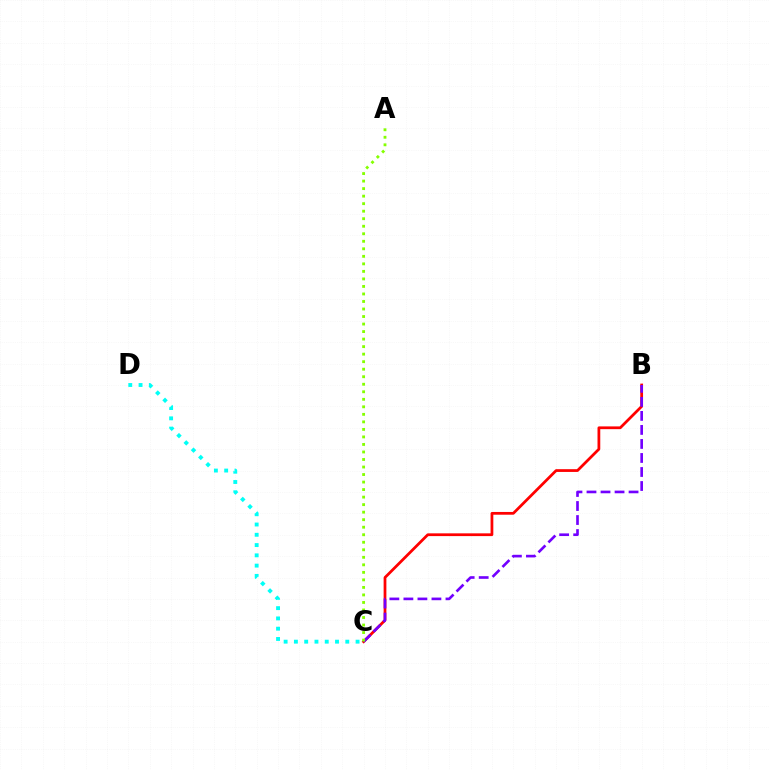{('B', 'C'): [{'color': '#ff0000', 'line_style': 'solid', 'thickness': 1.99}, {'color': '#7200ff', 'line_style': 'dashed', 'thickness': 1.91}], ('C', 'D'): [{'color': '#00fff6', 'line_style': 'dotted', 'thickness': 2.79}], ('A', 'C'): [{'color': '#84ff00', 'line_style': 'dotted', 'thickness': 2.04}]}